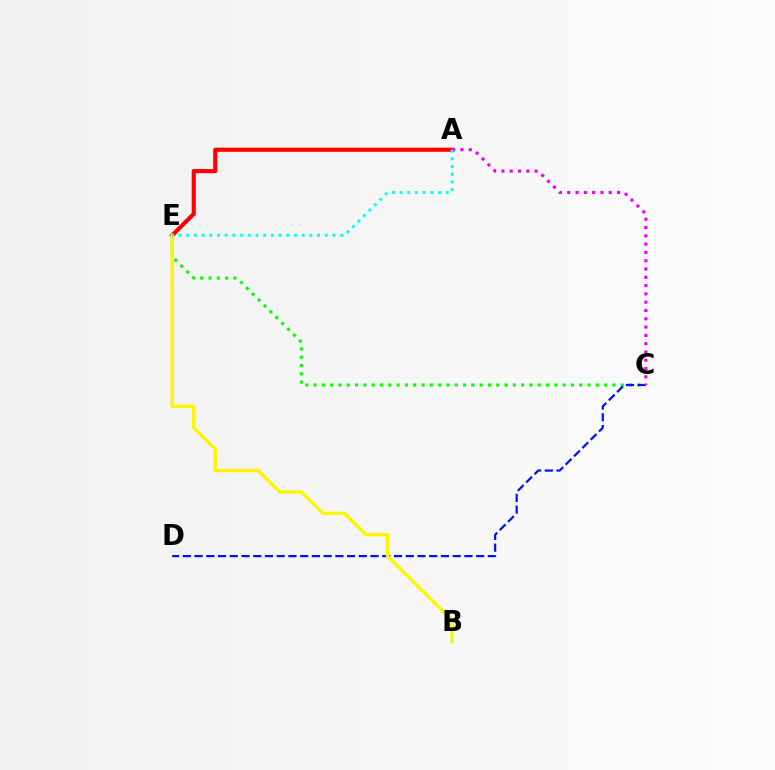{('C', 'E'): [{'color': '#08ff00', 'line_style': 'dotted', 'thickness': 2.26}], ('A', 'E'): [{'color': '#ff0000', 'line_style': 'solid', 'thickness': 2.99}, {'color': '#00fff6', 'line_style': 'dotted', 'thickness': 2.09}], ('C', 'D'): [{'color': '#0010ff', 'line_style': 'dashed', 'thickness': 1.59}], ('B', 'E'): [{'color': '#fcf500', 'line_style': 'solid', 'thickness': 2.43}], ('A', 'C'): [{'color': '#ee00ff', 'line_style': 'dotted', 'thickness': 2.25}]}